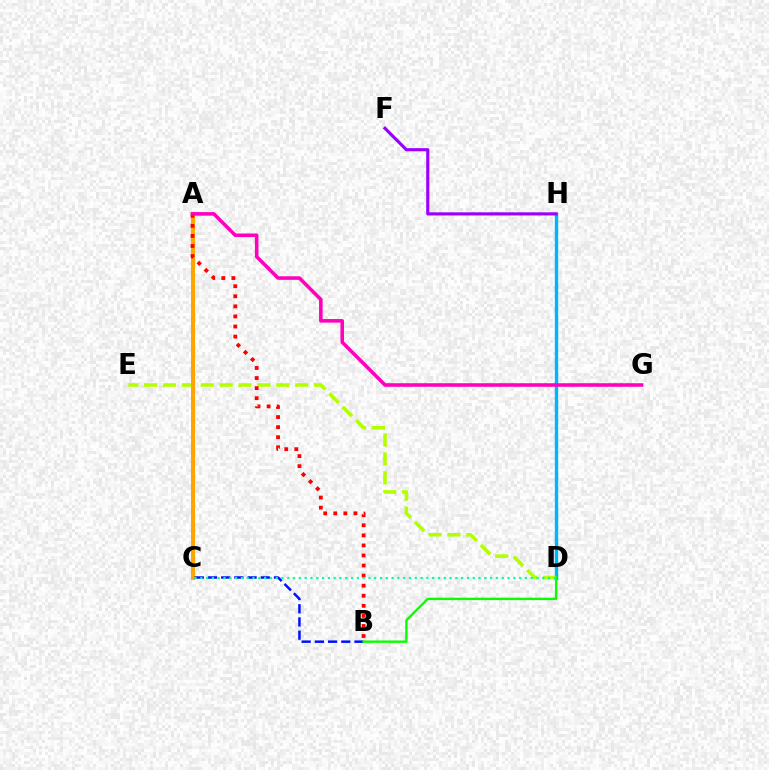{('D', 'H'): [{'color': '#00b5ff', 'line_style': 'solid', 'thickness': 2.44}], ('D', 'E'): [{'color': '#b3ff00', 'line_style': 'dashed', 'thickness': 2.57}], ('A', 'C'): [{'color': '#ffa500', 'line_style': 'solid', 'thickness': 2.9}], ('B', 'C'): [{'color': '#0010ff', 'line_style': 'dashed', 'thickness': 1.79}], ('B', 'D'): [{'color': '#08ff00', 'line_style': 'solid', 'thickness': 1.72}], ('A', 'B'): [{'color': '#ff0000', 'line_style': 'dotted', 'thickness': 2.74}], ('C', 'D'): [{'color': '#00ff9d', 'line_style': 'dotted', 'thickness': 1.57}], ('F', 'H'): [{'color': '#9b00ff', 'line_style': 'solid', 'thickness': 2.27}], ('A', 'G'): [{'color': '#ff00bd', 'line_style': 'solid', 'thickness': 2.56}]}